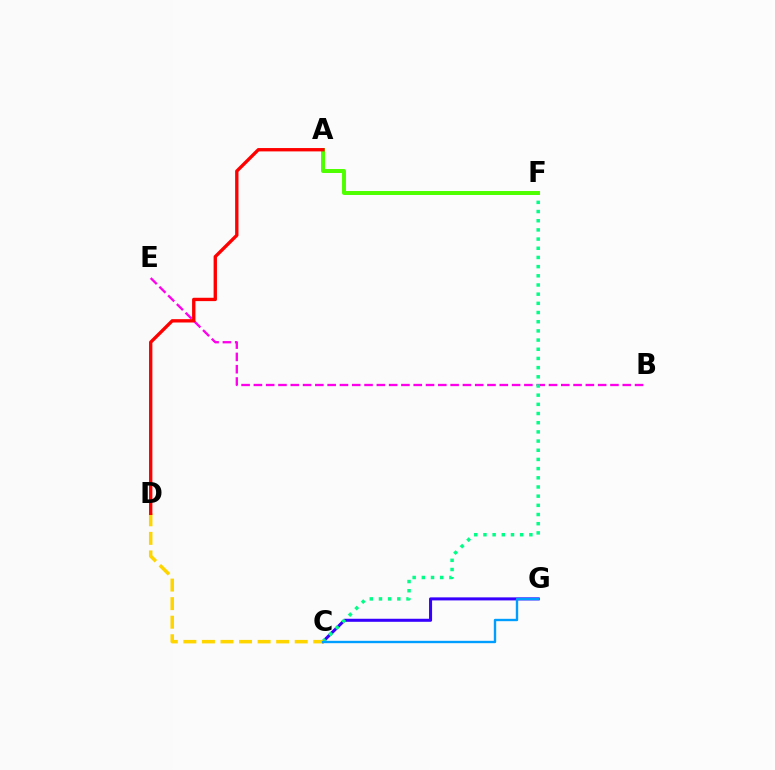{('B', 'E'): [{'color': '#ff00ed', 'line_style': 'dashed', 'thickness': 1.67}], ('C', 'G'): [{'color': '#3700ff', 'line_style': 'solid', 'thickness': 2.19}, {'color': '#009eff', 'line_style': 'solid', 'thickness': 1.7}], ('C', 'F'): [{'color': '#00ff86', 'line_style': 'dotted', 'thickness': 2.49}], ('A', 'F'): [{'color': '#4fff00', 'line_style': 'solid', 'thickness': 2.85}], ('C', 'D'): [{'color': '#ffd500', 'line_style': 'dashed', 'thickness': 2.52}], ('A', 'D'): [{'color': '#ff0000', 'line_style': 'solid', 'thickness': 2.41}]}